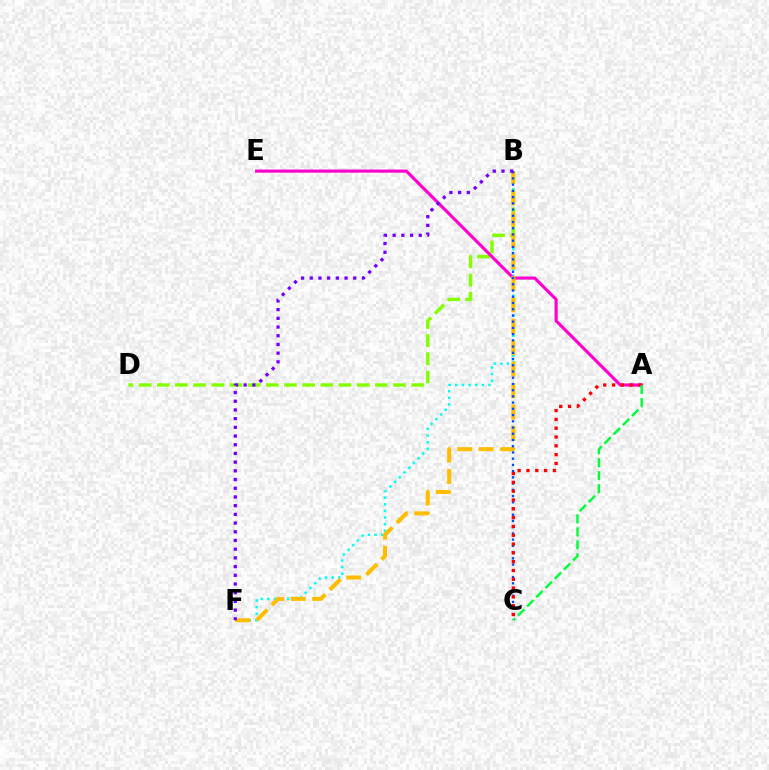{('B', 'F'): [{'color': '#00fff6', 'line_style': 'dotted', 'thickness': 1.81}, {'color': '#ffbd00', 'line_style': 'dashed', 'thickness': 2.91}, {'color': '#7200ff', 'line_style': 'dotted', 'thickness': 2.36}], ('B', 'D'): [{'color': '#84ff00', 'line_style': 'dashed', 'thickness': 2.47}], ('A', 'E'): [{'color': '#ff00cf', 'line_style': 'solid', 'thickness': 2.26}], ('B', 'C'): [{'color': '#004bff', 'line_style': 'dotted', 'thickness': 1.69}], ('A', 'C'): [{'color': '#ff0000', 'line_style': 'dotted', 'thickness': 2.39}, {'color': '#00ff39', 'line_style': 'dashed', 'thickness': 1.77}]}